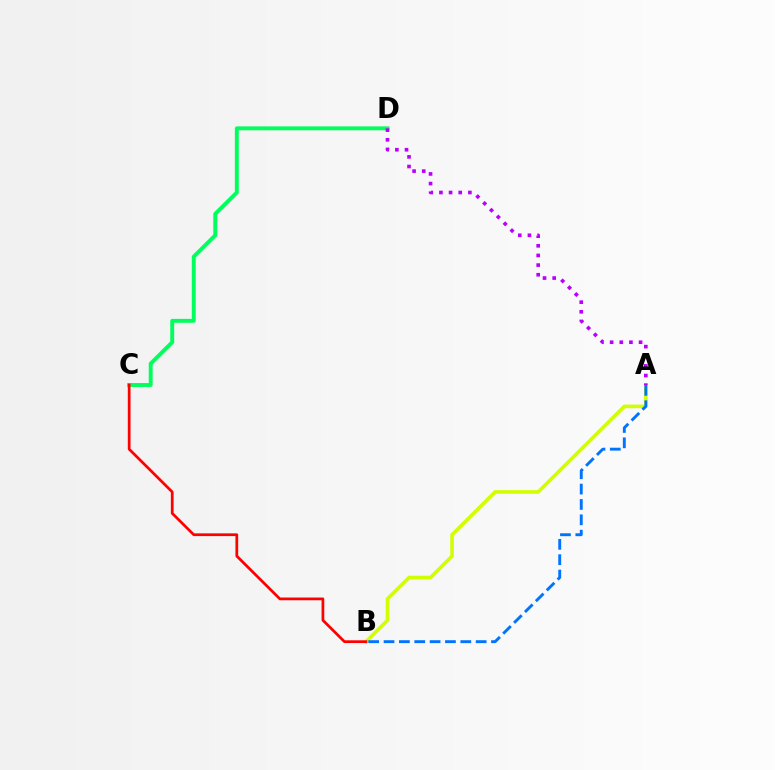{('A', 'B'): [{'color': '#d1ff00', 'line_style': 'solid', 'thickness': 2.59}, {'color': '#0074ff', 'line_style': 'dashed', 'thickness': 2.09}], ('C', 'D'): [{'color': '#00ff5c', 'line_style': 'solid', 'thickness': 2.82}], ('B', 'C'): [{'color': '#ff0000', 'line_style': 'solid', 'thickness': 1.97}], ('A', 'D'): [{'color': '#b900ff', 'line_style': 'dotted', 'thickness': 2.62}]}